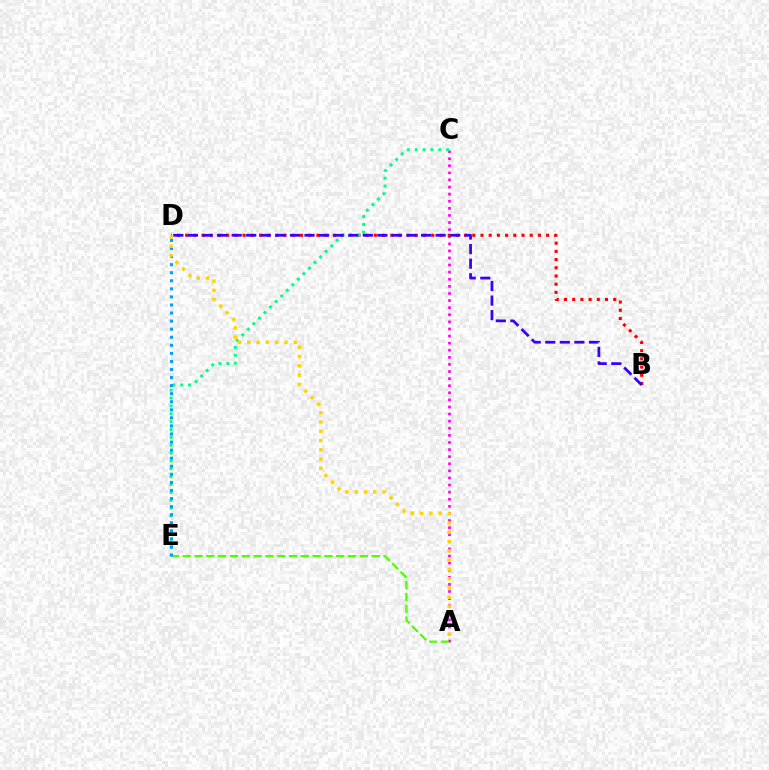{('A', 'C'): [{'color': '#ff00ed', 'line_style': 'dotted', 'thickness': 1.93}], ('B', 'D'): [{'color': '#ff0000', 'line_style': 'dotted', 'thickness': 2.23}, {'color': '#3700ff', 'line_style': 'dashed', 'thickness': 1.98}], ('C', 'E'): [{'color': '#00ff86', 'line_style': 'dotted', 'thickness': 2.14}], ('A', 'E'): [{'color': '#4fff00', 'line_style': 'dashed', 'thickness': 1.6}], ('D', 'E'): [{'color': '#009eff', 'line_style': 'dotted', 'thickness': 2.19}], ('A', 'D'): [{'color': '#ffd500', 'line_style': 'dotted', 'thickness': 2.52}]}